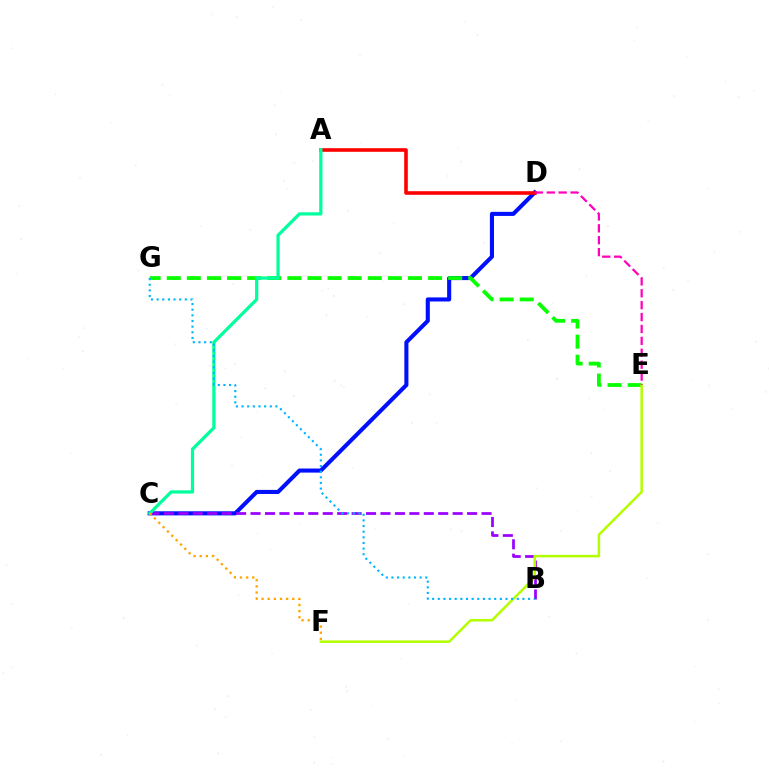{('C', 'D'): [{'color': '#0010ff', 'line_style': 'solid', 'thickness': 2.94}], ('A', 'D'): [{'color': '#ff0000', 'line_style': 'solid', 'thickness': 2.6}], ('B', 'C'): [{'color': '#9b00ff', 'line_style': 'dashed', 'thickness': 1.96}], ('E', 'G'): [{'color': '#08ff00', 'line_style': 'dashed', 'thickness': 2.73}], ('E', 'F'): [{'color': '#b3ff00', 'line_style': 'solid', 'thickness': 1.81}], ('A', 'C'): [{'color': '#00ff9d', 'line_style': 'solid', 'thickness': 2.33}], ('D', 'E'): [{'color': '#ff00bd', 'line_style': 'dashed', 'thickness': 1.62}], ('B', 'G'): [{'color': '#00b5ff', 'line_style': 'dotted', 'thickness': 1.53}], ('C', 'F'): [{'color': '#ffa500', 'line_style': 'dotted', 'thickness': 1.67}]}